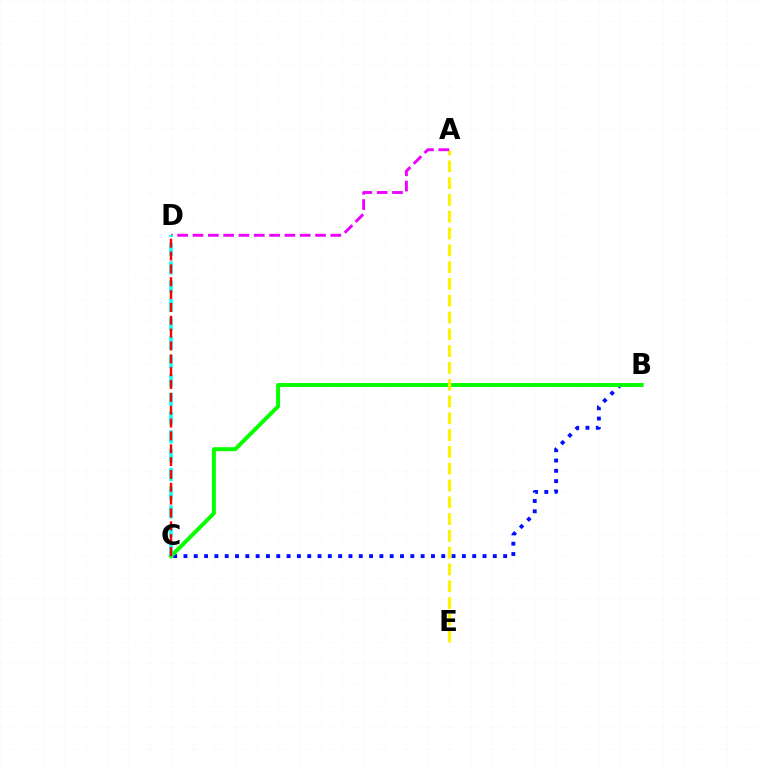{('B', 'C'): [{'color': '#0010ff', 'line_style': 'dotted', 'thickness': 2.8}, {'color': '#08ff00', 'line_style': 'solid', 'thickness': 2.85}], ('A', 'E'): [{'color': '#fcf500', 'line_style': 'dashed', 'thickness': 2.28}], ('A', 'D'): [{'color': '#ee00ff', 'line_style': 'dashed', 'thickness': 2.08}], ('C', 'D'): [{'color': '#00fff6', 'line_style': 'dashed', 'thickness': 2.55}, {'color': '#ff0000', 'line_style': 'dashed', 'thickness': 1.75}]}